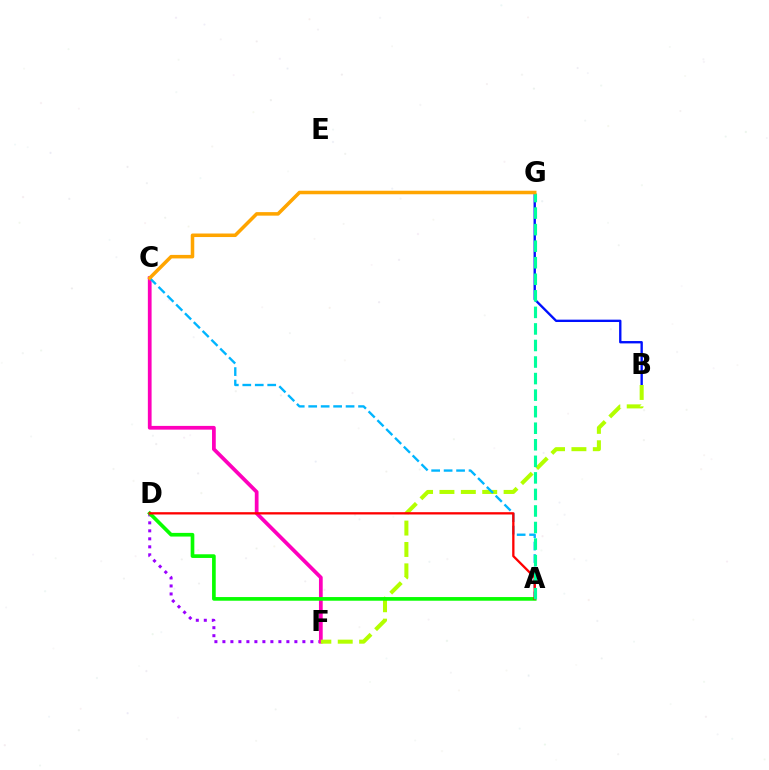{('D', 'F'): [{'color': '#9b00ff', 'line_style': 'dotted', 'thickness': 2.17}], ('B', 'G'): [{'color': '#0010ff', 'line_style': 'solid', 'thickness': 1.7}], ('C', 'F'): [{'color': '#ff00bd', 'line_style': 'solid', 'thickness': 2.69}], ('B', 'F'): [{'color': '#b3ff00', 'line_style': 'dashed', 'thickness': 2.91}], ('A', 'C'): [{'color': '#00b5ff', 'line_style': 'dashed', 'thickness': 1.69}], ('A', 'D'): [{'color': '#08ff00', 'line_style': 'solid', 'thickness': 2.64}, {'color': '#ff0000', 'line_style': 'solid', 'thickness': 1.66}], ('A', 'G'): [{'color': '#00ff9d', 'line_style': 'dashed', 'thickness': 2.25}], ('C', 'G'): [{'color': '#ffa500', 'line_style': 'solid', 'thickness': 2.54}]}